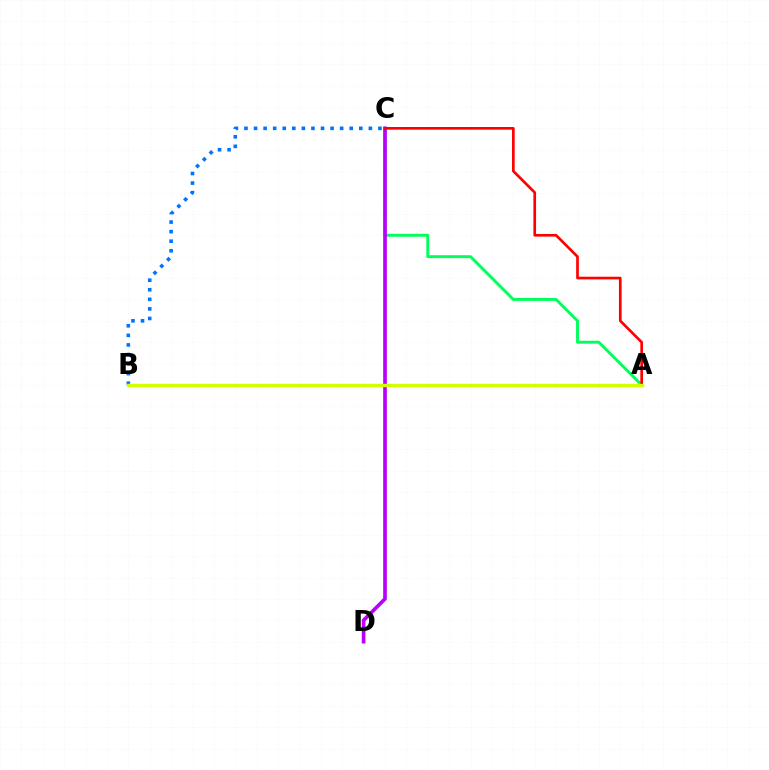{('A', 'C'): [{'color': '#00ff5c', 'line_style': 'solid', 'thickness': 2.1}, {'color': '#ff0000', 'line_style': 'solid', 'thickness': 1.92}], ('B', 'C'): [{'color': '#0074ff', 'line_style': 'dotted', 'thickness': 2.6}], ('C', 'D'): [{'color': '#b900ff', 'line_style': 'solid', 'thickness': 2.65}], ('A', 'B'): [{'color': '#d1ff00', 'line_style': 'solid', 'thickness': 2.47}]}